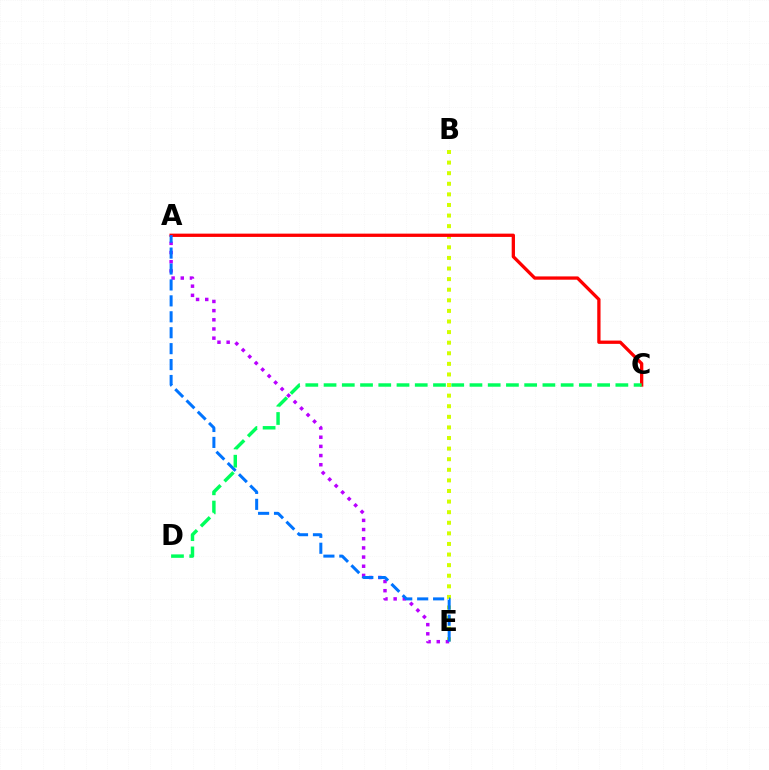{('B', 'E'): [{'color': '#d1ff00', 'line_style': 'dotted', 'thickness': 2.88}], ('A', 'C'): [{'color': '#ff0000', 'line_style': 'solid', 'thickness': 2.37}], ('A', 'E'): [{'color': '#b900ff', 'line_style': 'dotted', 'thickness': 2.49}, {'color': '#0074ff', 'line_style': 'dashed', 'thickness': 2.16}], ('C', 'D'): [{'color': '#00ff5c', 'line_style': 'dashed', 'thickness': 2.48}]}